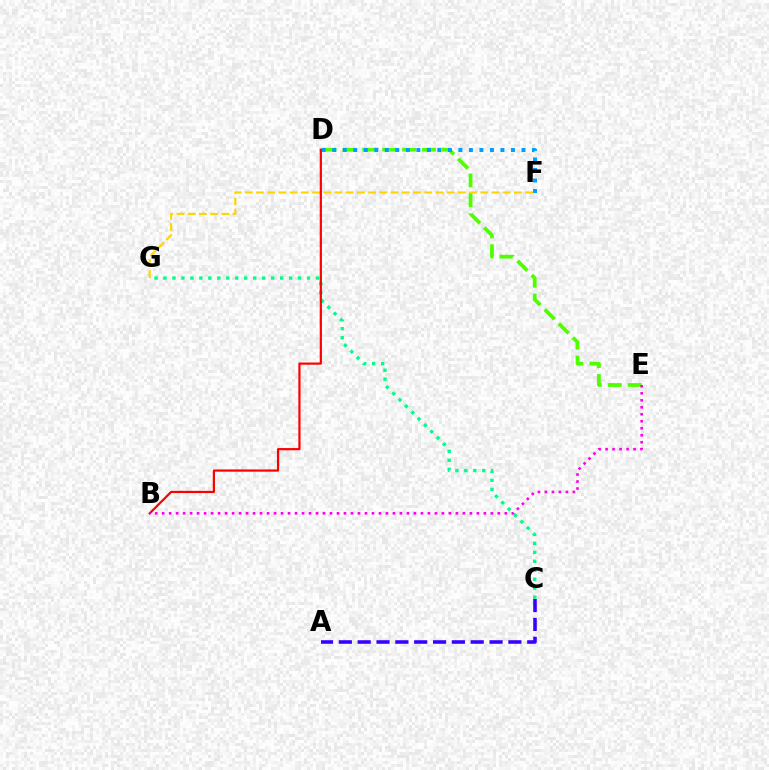{('F', 'G'): [{'color': '#ffd500', 'line_style': 'dashed', 'thickness': 1.52}], ('D', 'E'): [{'color': '#4fff00', 'line_style': 'dashed', 'thickness': 2.71}], ('C', 'G'): [{'color': '#00ff86', 'line_style': 'dotted', 'thickness': 2.44}], ('D', 'F'): [{'color': '#009eff', 'line_style': 'dotted', 'thickness': 2.86}], ('B', 'D'): [{'color': '#ff0000', 'line_style': 'solid', 'thickness': 1.59}], ('B', 'E'): [{'color': '#ff00ed', 'line_style': 'dotted', 'thickness': 1.9}], ('A', 'C'): [{'color': '#3700ff', 'line_style': 'dashed', 'thickness': 2.56}]}